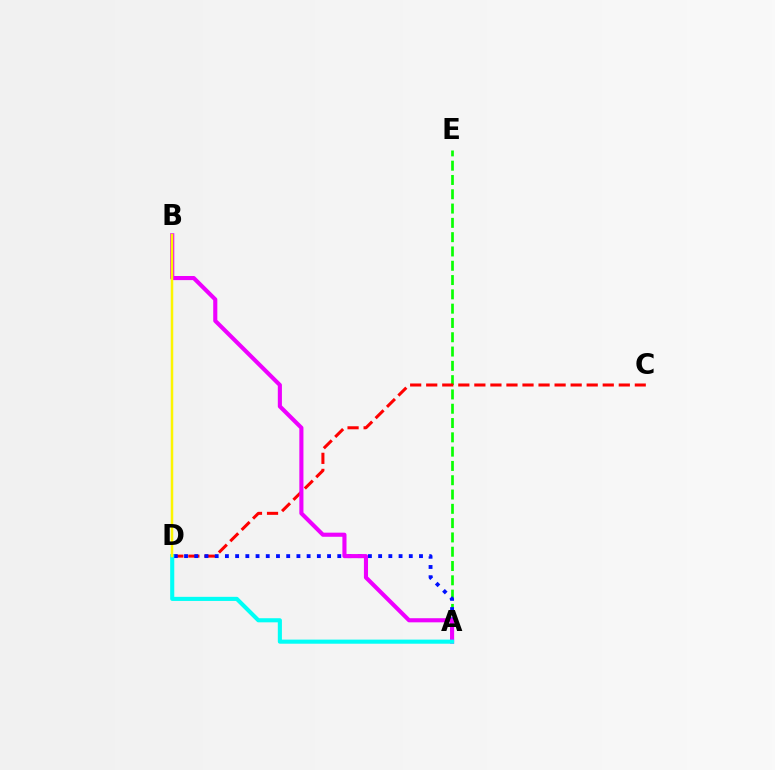{('A', 'E'): [{'color': '#08ff00', 'line_style': 'dashed', 'thickness': 1.94}], ('C', 'D'): [{'color': '#ff0000', 'line_style': 'dashed', 'thickness': 2.18}], ('A', 'D'): [{'color': '#0010ff', 'line_style': 'dotted', 'thickness': 2.78}, {'color': '#00fff6', 'line_style': 'solid', 'thickness': 2.95}], ('A', 'B'): [{'color': '#ee00ff', 'line_style': 'solid', 'thickness': 2.96}], ('B', 'D'): [{'color': '#fcf500', 'line_style': 'solid', 'thickness': 1.8}]}